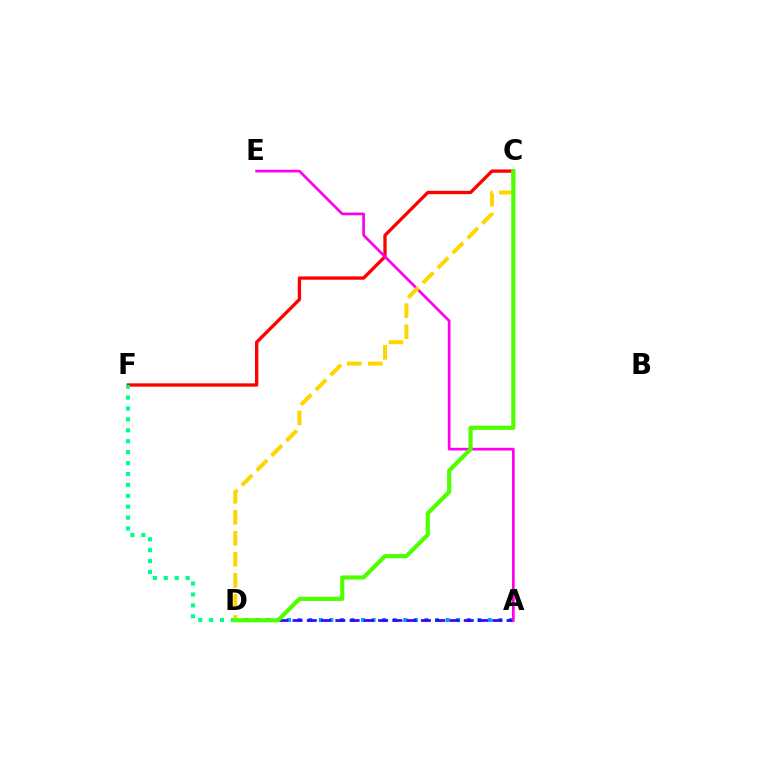{('C', 'F'): [{'color': '#ff0000', 'line_style': 'solid', 'thickness': 2.39}], ('D', 'F'): [{'color': '#00ff86', 'line_style': 'dotted', 'thickness': 2.96}], ('A', 'D'): [{'color': '#009eff', 'line_style': 'dotted', 'thickness': 2.87}, {'color': '#3700ff', 'line_style': 'dashed', 'thickness': 1.94}], ('A', 'E'): [{'color': '#ff00ed', 'line_style': 'solid', 'thickness': 1.94}], ('C', 'D'): [{'color': '#ffd500', 'line_style': 'dashed', 'thickness': 2.85}, {'color': '#4fff00', 'line_style': 'solid', 'thickness': 2.99}]}